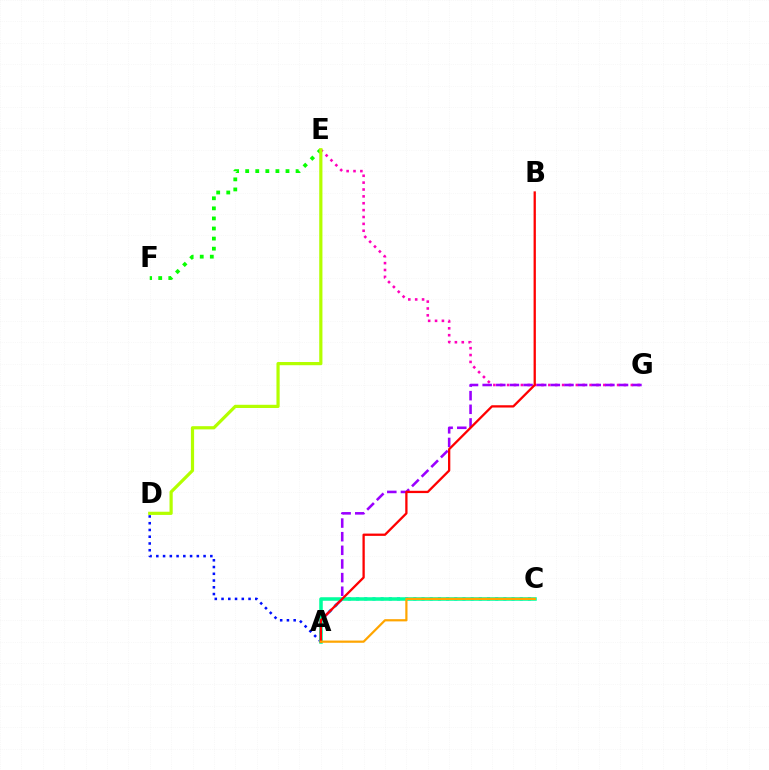{('A', 'D'): [{'color': '#0010ff', 'line_style': 'dotted', 'thickness': 1.83}], ('E', 'F'): [{'color': '#08ff00', 'line_style': 'dotted', 'thickness': 2.74}], ('E', 'G'): [{'color': '#ff00bd', 'line_style': 'dotted', 'thickness': 1.87}], ('A', 'G'): [{'color': '#9b00ff', 'line_style': 'dashed', 'thickness': 1.85}], ('A', 'C'): [{'color': '#00b5ff', 'line_style': 'dotted', 'thickness': 2.22}, {'color': '#00ff9d', 'line_style': 'solid', 'thickness': 2.54}, {'color': '#ffa500', 'line_style': 'solid', 'thickness': 1.59}], ('D', 'E'): [{'color': '#b3ff00', 'line_style': 'solid', 'thickness': 2.3}], ('A', 'B'): [{'color': '#ff0000', 'line_style': 'solid', 'thickness': 1.65}]}